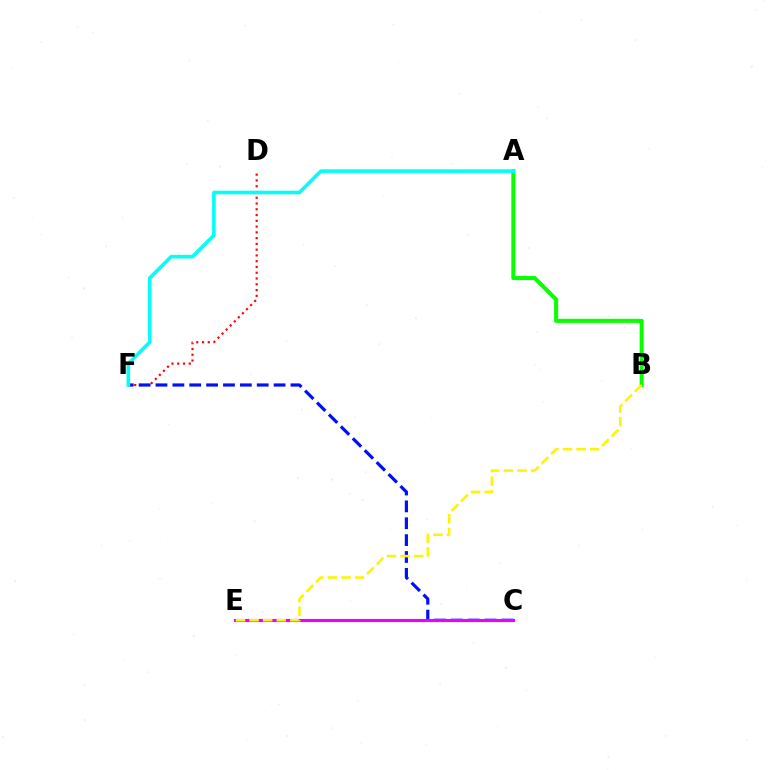{('D', 'F'): [{'color': '#ff0000', 'line_style': 'dotted', 'thickness': 1.57}], ('C', 'F'): [{'color': '#0010ff', 'line_style': 'dashed', 'thickness': 2.29}], ('A', 'B'): [{'color': '#08ff00', 'line_style': 'solid', 'thickness': 2.91}], ('C', 'E'): [{'color': '#ee00ff', 'line_style': 'solid', 'thickness': 2.25}], ('B', 'E'): [{'color': '#fcf500', 'line_style': 'dashed', 'thickness': 1.84}], ('A', 'F'): [{'color': '#00fff6', 'line_style': 'solid', 'thickness': 2.58}]}